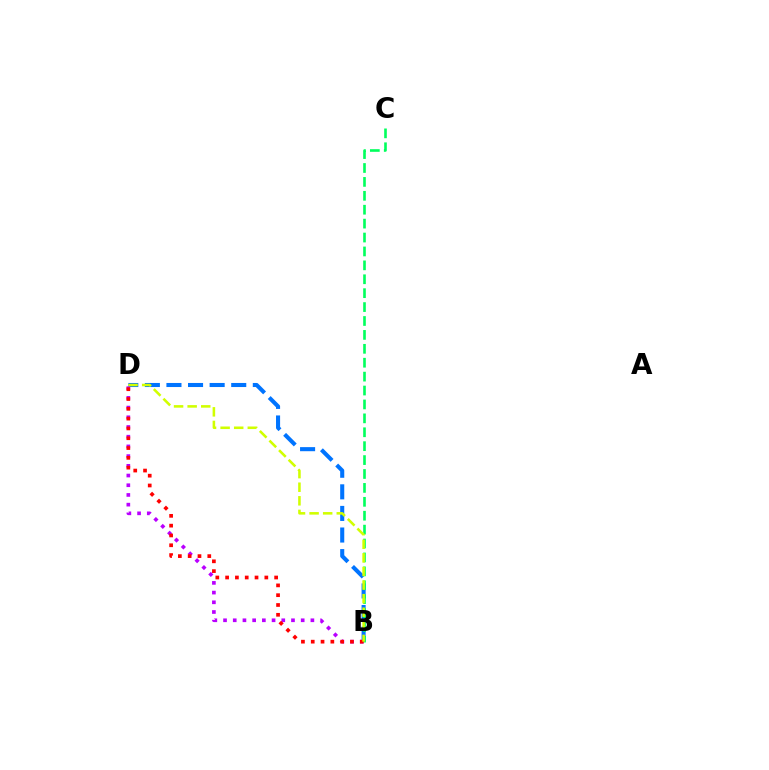{('B', 'D'): [{'color': '#0074ff', 'line_style': 'dashed', 'thickness': 2.93}, {'color': '#b900ff', 'line_style': 'dotted', 'thickness': 2.64}, {'color': '#ff0000', 'line_style': 'dotted', 'thickness': 2.66}, {'color': '#d1ff00', 'line_style': 'dashed', 'thickness': 1.85}], ('B', 'C'): [{'color': '#00ff5c', 'line_style': 'dashed', 'thickness': 1.89}]}